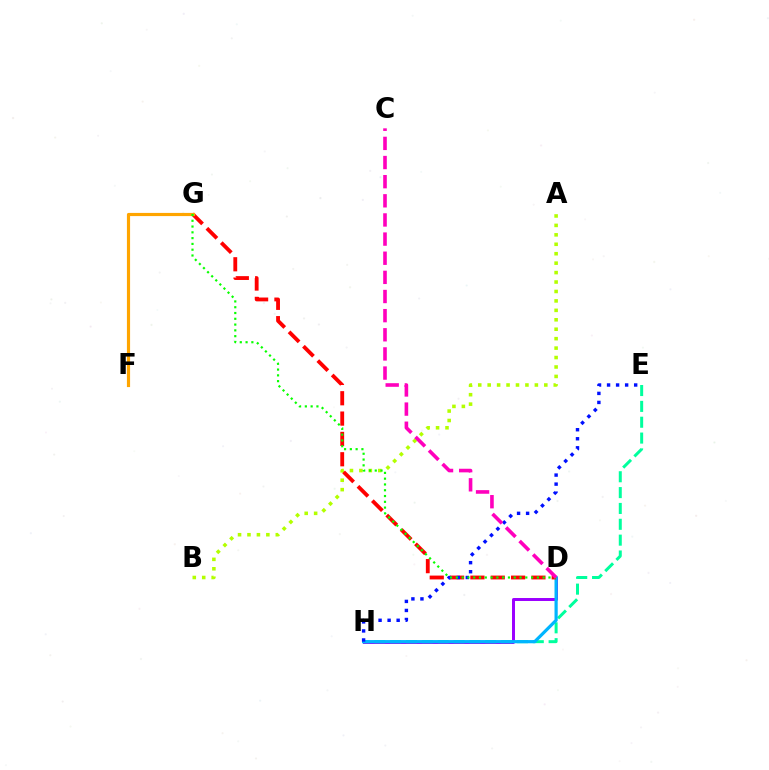{('A', 'B'): [{'color': '#b3ff00', 'line_style': 'dotted', 'thickness': 2.56}], ('D', 'H'): [{'color': '#9b00ff', 'line_style': 'solid', 'thickness': 2.15}, {'color': '#00b5ff', 'line_style': 'solid', 'thickness': 2.31}], ('E', 'H'): [{'color': '#00ff9d', 'line_style': 'dashed', 'thickness': 2.15}, {'color': '#0010ff', 'line_style': 'dotted', 'thickness': 2.46}], ('D', 'G'): [{'color': '#ff0000', 'line_style': 'dashed', 'thickness': 2.76}, {'color': '#08ff00', 'line_style': 'dotted', 'thickness': 1.57}], ('F', 'G'): [{'color': '#ffa500', 'line_style': 'solid', 'thickness': 2.28}], ('C', 'D'): [{'color': '#ff00bd', 'line_style': 'dashed', 'thickness': 2.6}]}